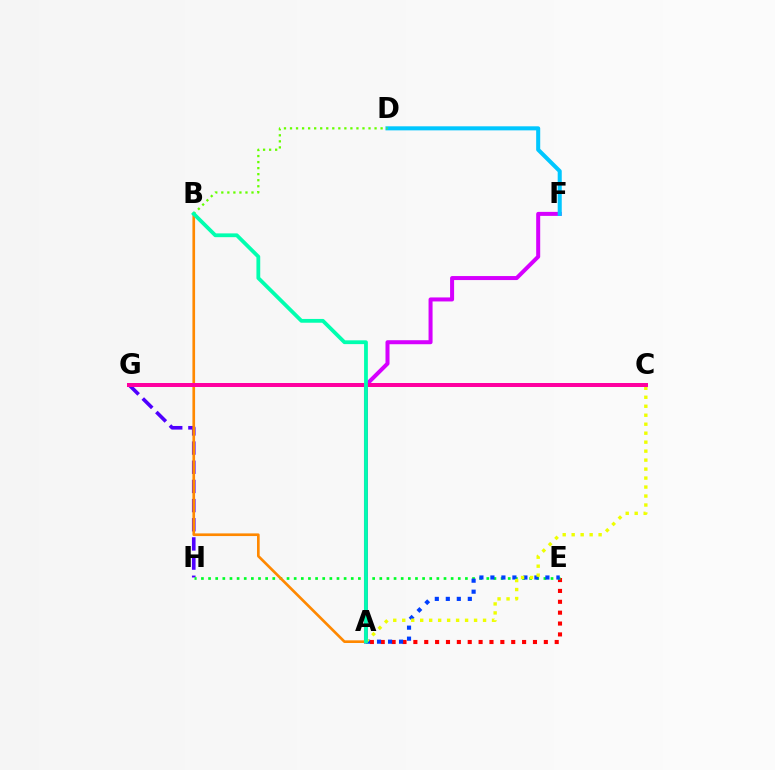{('G', 'H'): [{'color': '#4f00ff', 'line_style': 'dashed', 'thickness': 2.6}], ('A', 'F'): [{'color': '#d600ff', 'line_style': 'solid', 'thickness': 2.89}], ('A', 'E'): [{'color': '#ff0000', 'line_style': 'dotted', 'thickness': 2.95}, {'color': '#003fff', 'line_style': 'dotted', 'thickness': 2.99}], ('E', 'H'): [{'color': '#00ff27', 'line_style': 'dotted', 'thickness': 1.94}], ('D', 'F'): [{'color': '#00c7ff', 'line_style': 'solid', 'thickness': 2.92}], ('A', 'C'): [{'color': '#eeff00', 'line_style': 'dotted', 'thickness': 2.44}], ('A', 'B'): [{'color': '#ff8800', 'line_style': 'solid', 'thickness': 1.92}, {'color': '#00ffaf', 'line_style': 'solid', 'thickness': 2.73}], ('C', 'G'): [{'color': '#ff00a0', 'line_style': 'solid', 'thickness': 2.88}], ('B', 'D'): [{'color': '#66ff00', 'line_style': 'dotted', 'thickness': 1.64}]}